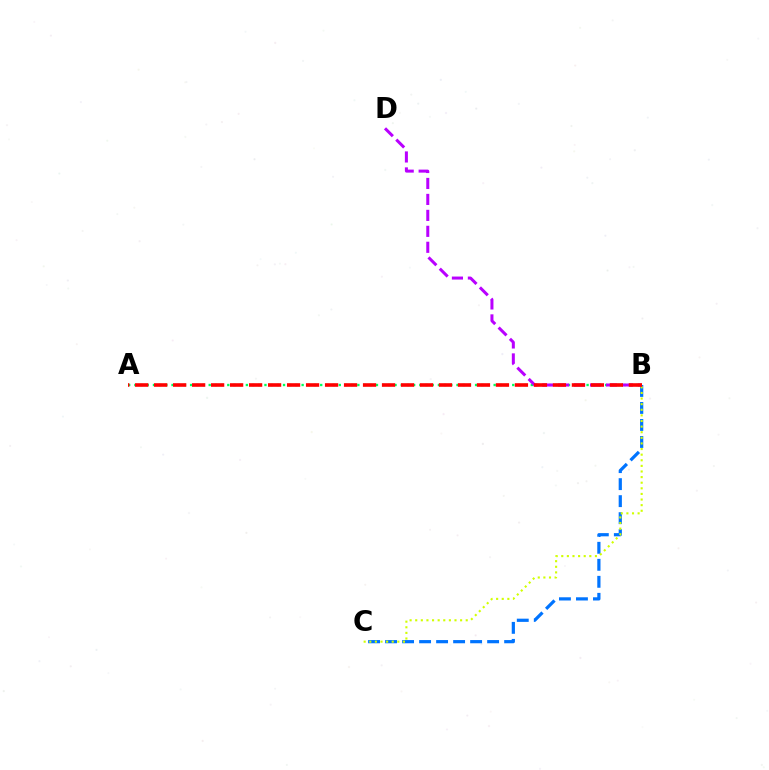{('B', 'C'): [{'color': '#0074ff', 'line_style': 'dashed', 'thickness': 2.31}, {'color': '#d1ff00', 'line_style': 'dotted', 'thickness': 1.52}], ('A', 'B'): [{'color': '#00ff5c', 'line_style': 'dotted', 'thickness': 1.68}, {'color': '#ff0000', 'line_style': 'dashed', 'thickness': 2.58}], ('B', 'D'): [{'color': '#b900ff', 'line_style': 'dashed', 'thickness': 2.17}]}